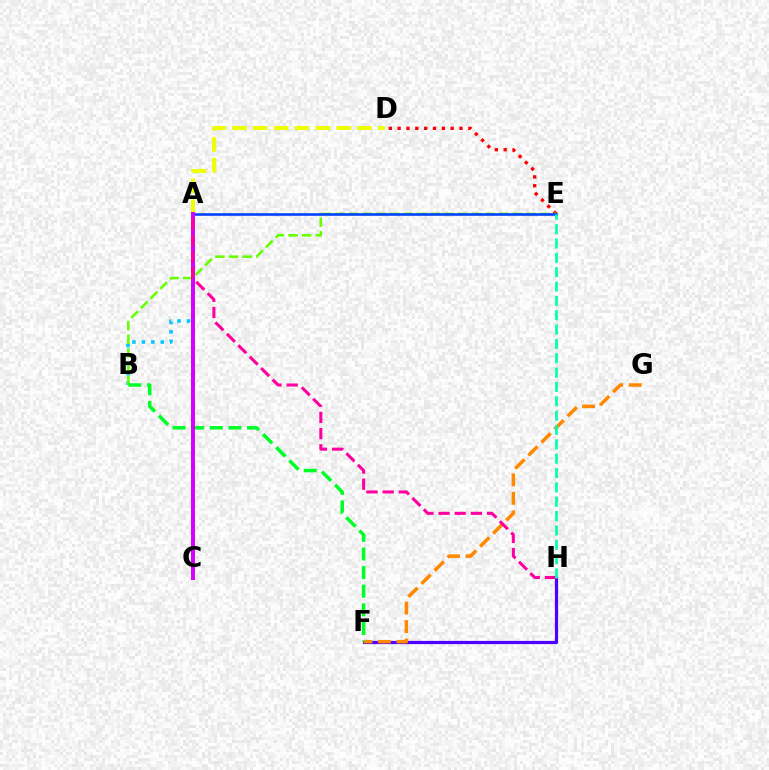{('A', 'D'): [{'color': '#eeff00', 'line_style': 'dashed', 'thickness': 2.83}], ('D', 'E'): [{'color': '#ff0000', 'line_style': 'dotted', 'thickness': 2.4}], ('A', 'B'): [{'color': '#00c7ff', 'line_style': 'dotted', 'thickness': 2.56}], ('B', 'E'): [{'color': '#66ff00', 'line_style': 'dashed', 'thickness': 1.86}], ('F', 'H'): [{'color': '#4f00ff', 'line_style': 'solid', 'thickness': 2.32}], ('F', 'G'): [{'color': '#ff8800', 'line_style': 'dashed', 'thickness': 2.51}], ('B', 'F'): [{'color': '#00ff27', 'line_style': 'dashed', 'thickness': 2.53}], ('A', 'E'): [{'color': '#003fff', 'line_style': 'solid', 'thickness': 1.86}], ('A', 'C'): [{'color': '#d600ff', 'line_style': 'solid', 'thickness': 2.86}], ('A', 'H'): [{'color': '#ff00a0', 'line_style': 'dashed', 'thickness': 2.2}], ('E', 'H'): [{'color': '#00ffaf', 'line_style': 'dashed', 'thickness': 1.95}]}